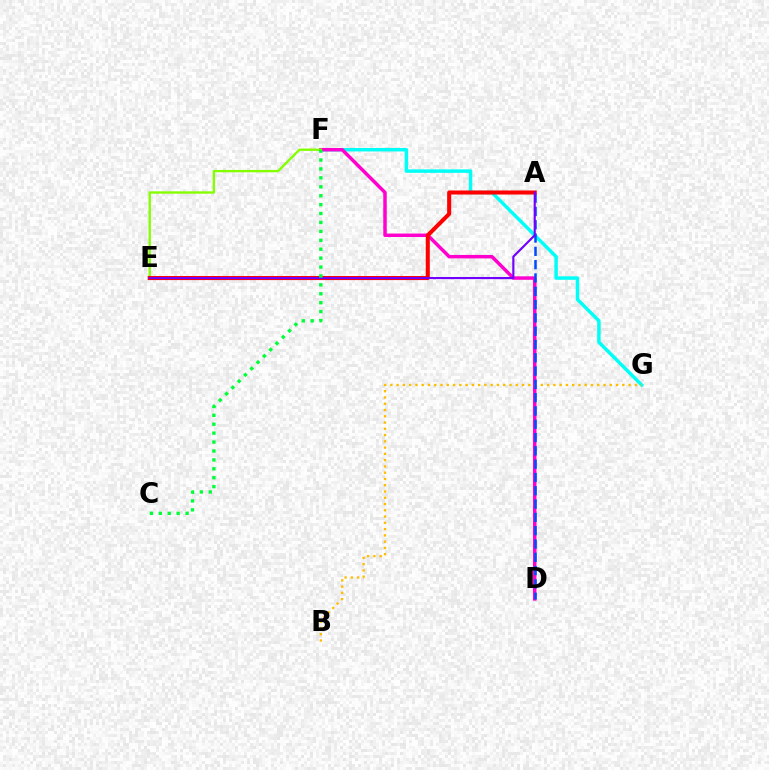{('F', 'G'): [{'color': '#00fff6', 'line_style': 'solid', 'thickness': 2.49}], ('D', 'F'): [{'color': '#ff00cf', 'line_style': 'solid', 'thickness': 2.5}], ('E', 'F'): [{'color': '#84ff00', 'line_style': 'solid', 'thickness': 1.69}], ('B', 'G'): [{'color': '#ffbd00', 'line_style': 'dotted', 'thickness': 1.7}], ('A', 'D'): [{'color': '#004bff', 'line_style': 'dashed', 'thickness': 1.81}], ('A', 'E'): [{'color': '#ff0000', 'line_style': 'solid', 'thickness': 2.91}, {'color': '#7200ff', 'line_style': 'solid', 'thickness': 1.54}], ('C', 'F'): [{'color': '#00ff39', 'line_style': 'dotted', 'thickness': 2.42}]}